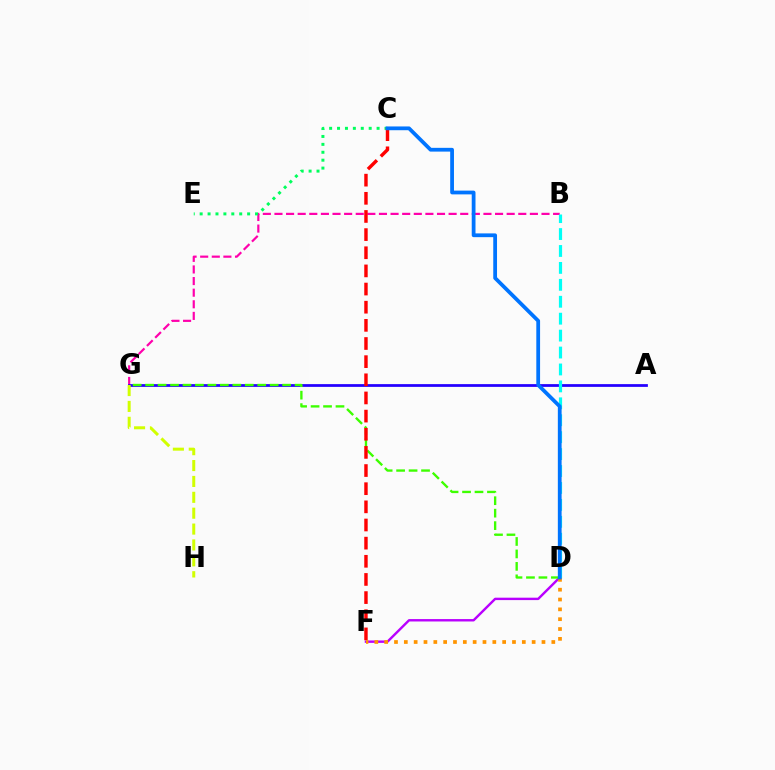{('B', 'G'): [{'color': '#ff00ac', 'line_style': 'dashed', 'thickness': 1.58}], ('A', 'G'): [{'color': '#2500ff', 'line_style': 'solid', 'thickness': 1.99}], ('D', 'F'): [{'color': '#b900ff', 'line_style': 'solid', 'thickness': 1.73}, {'color': '#ff9400', 'line_style': 'dotted', 'thickness': 2.67}], ('D', 'G'): [{'color': '#3dff00', 'line_style': 'dashed', 'thickness': 1.69}], ('B', 'D'): [{'color': '#00fff6', 'line_style': 'dashed', 'thickness': 2.3}], ('C', 'E'): [{'color': '#00ff5c', 'line_style': 'dotted', 'thickness': 2.15}], ('C', 'F'): [{'color': '#ff0000', 'line_style': 'dashed', 'thickness': 2.47}], ('C', 'D'): [{'color': '#0074ff', 'line_style': 'solid', 'thickness': 2.71}], ('G', 'H'): [{'color': '#d1ff00', 'line_style': 'dashed', 'thickness': 2.16}]}